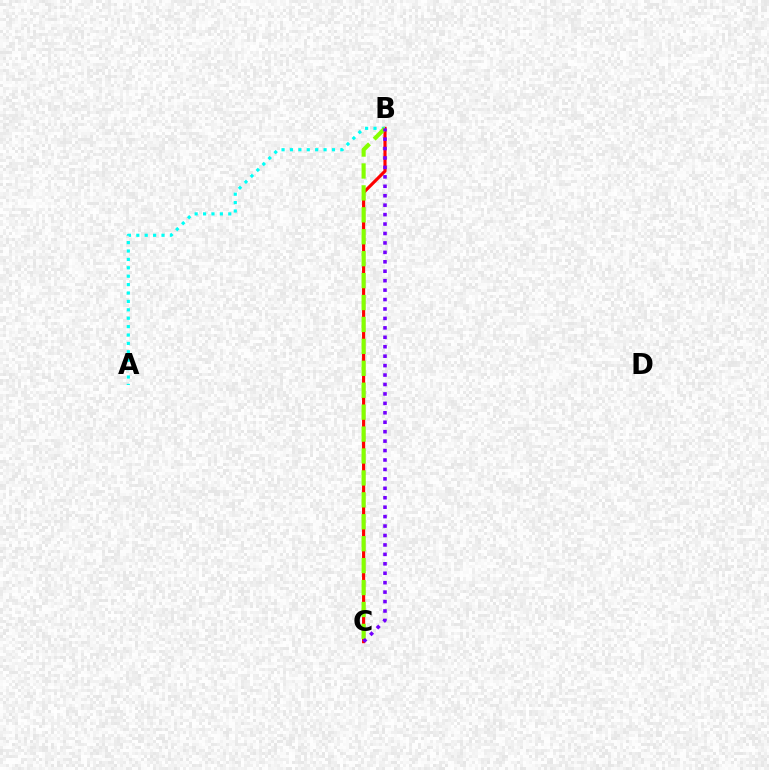{('B', 'C'): [{'color': '#ff0000', 'line_style': 'solid', 'thickness': 2.26}, {'color': '#84ff00', 'line_style': 'dashed', 'thickness': 2.98}, {'color': '#7200ff', 'line_style': 'dotted', 'thickness': 2.56}], ('A', 'B'): [{'color': '#00fff6', 'line_style': 'dotted', 'thickness': 2.28}]}